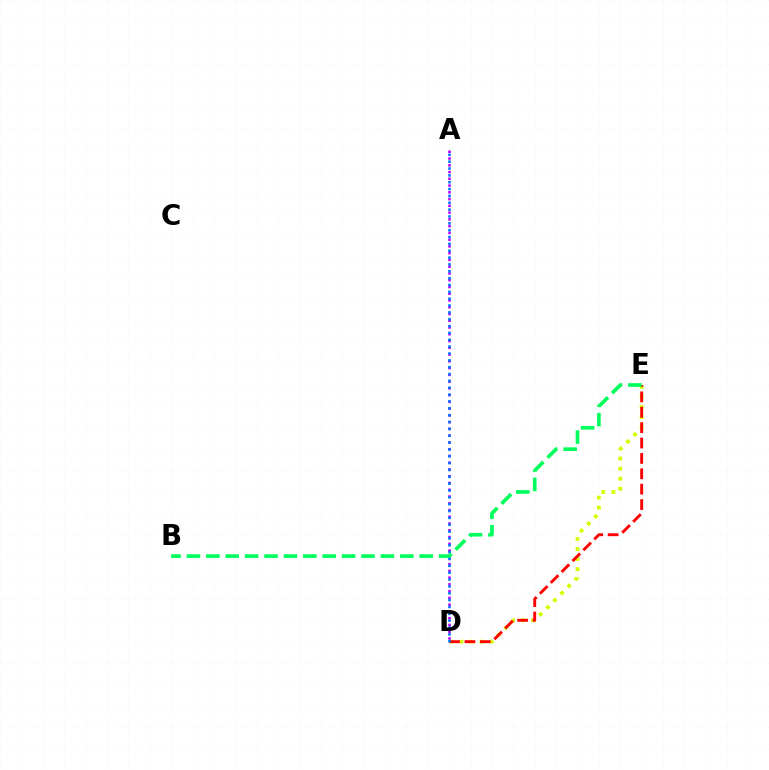{('D', 'E'): [{'color': '#d1ff00', 'line_style': 'dotted', 'thickness': 2.73}, {'color': '#ff0000', 'line_style': 'dashed', 'thickness': 2.09}], ('A', 'D'): [{'color': '#b900ff', 'line_style': 'dotted', 'thickness': 1.84}, {'color': '#0074ff', 'line_style': 'dotted', 'thickness': 1.86}], ('B', 'E'): [{'color': '#00ff5c', 'line_style': 'dashed', 'thickness': 2.63}]}